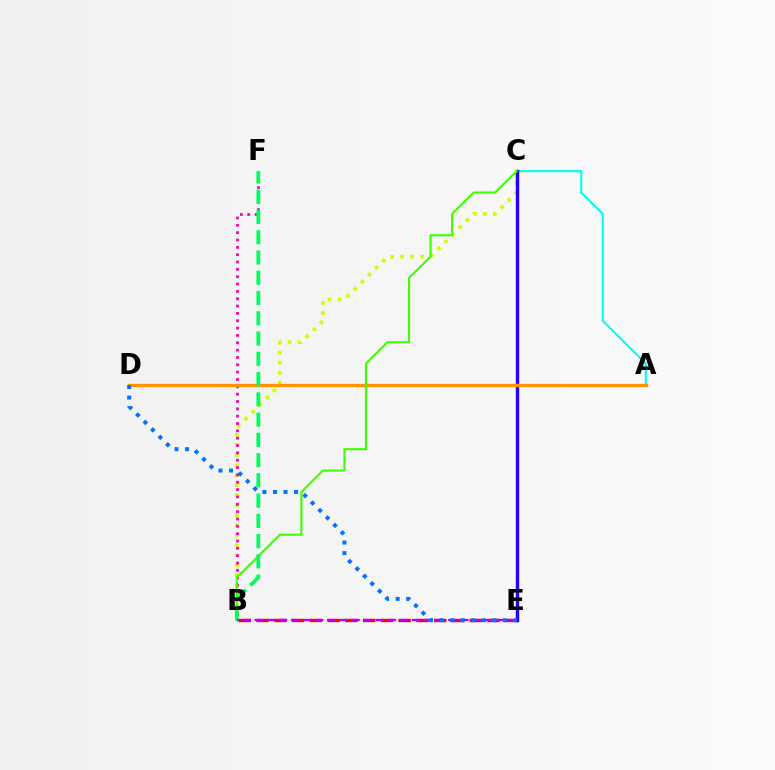{('B', 'E'): [{'color': '#ff0000', 'line_style': 'dashed', 'thickness': 2.41}, {'color': '#b900ff', 'line_style': 'dashed', 'thickness': 1.64}], ('B', 'C'): [{'color': '#d1ff00', 'line_style': 'dotted', 'thickness': 2.72}, {'color': '#3dff00', 'line_style': 'solid', 'thickness': 1.51}], ('A', 'C'): [{'color': '#00fff6', 'line_style': 'solid', 'thickness': 1.53}], ('C', 'E'): [{'color': '#2500ff', 'line_style': 'solid', 'thickness': 2.46}], ('B', 'F'): [{'color': '#ff00ac', 'line_style': 'dotted', 'thickness': 1.99}, {'color': '#00ff5c', 'line_style': 'dashed', 'thickness': 2.75}], ('A', 'D'): [{'color': '#ff9400', 'line_style': 'solid', 'thickness': 2.44}], ('D', 'E'): [{'color': '#0074ff', 'line_style': 'dotted', 'thickness': 2.87}]}